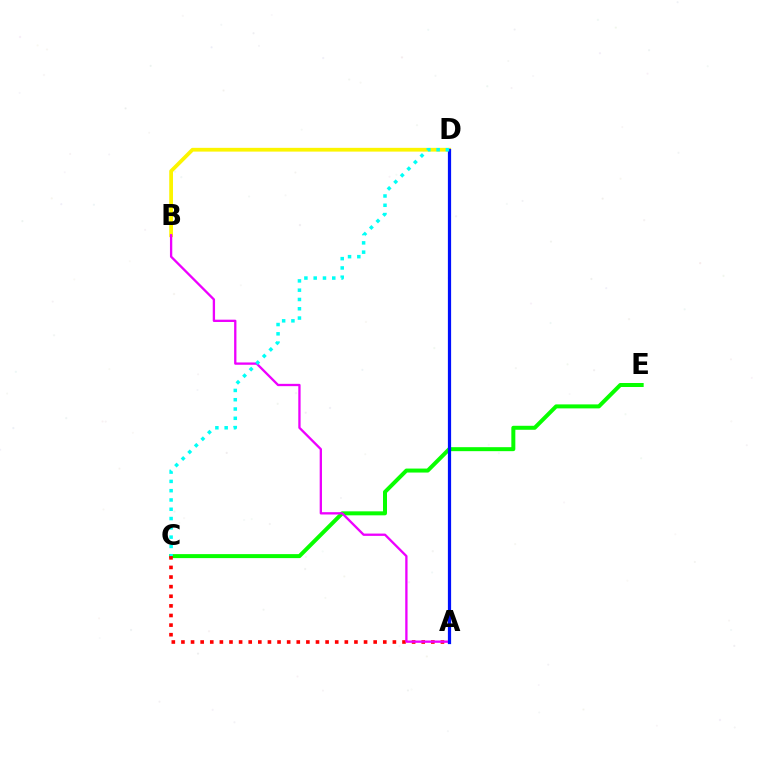{('C', 'E'): [{'color': '#08ff00', 'line_style': 'solid', 'thickness': 2.87}], ('A', 'C'): [{'color': '#ff0000', 'line_style': 'dotted', 'thickness': 2.61}], ('B', 'D'): [{'color': '#fcf500', 'line_style': 'solid', 'thickness': 2.7}], ('A', 'B'): [{'color': '#ee00ff', 'line_style': 'solid', 'thickness': 1.66}], ('A', 'D'): [{'color': '#0010ff', 'line_style': 'solid', 'thickness': 2.31}], ('C', 'D'): [{'color': '#00fff6', 'line_style': 'dotted', 'thickness': 2.52}]}